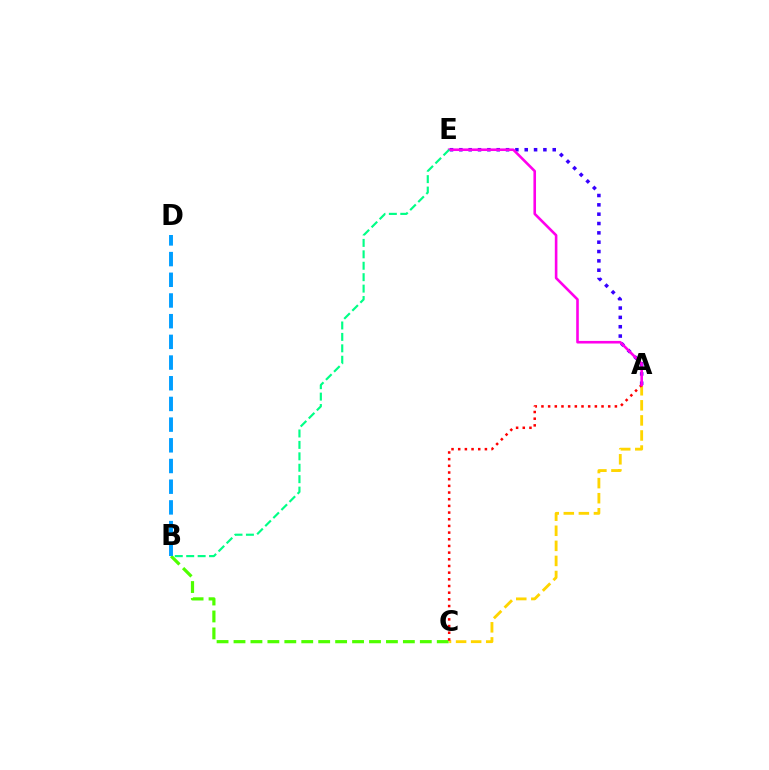{('A', 'C'): [{'color': '#ffd500', 'line_style': 'dashed', 'thickness': 2.05}, {'color': '#ff0000', 'line_style': 'dotted', 'thickness': 1.81}], ('B', 'C'): [{'color': '#4fff00', 'line_style': 'dashed', 'thickness': 2.3}], ('A', 'E'): [{'color': '#3700ff', 'line_style': 'dotted', 'thickness': 2.54}, {'color': '#ff00ed', 'line_style': 'solid', 'thickness': 1.87}], ('B', 'D'): [{'color': '#009eff', 'line_style': 'dashed', 'thickness': 2.81}], ('B', 'E'): [{'color': '#00ff86', 'line_style': 'dashed', 'thickness': 1.55}]}